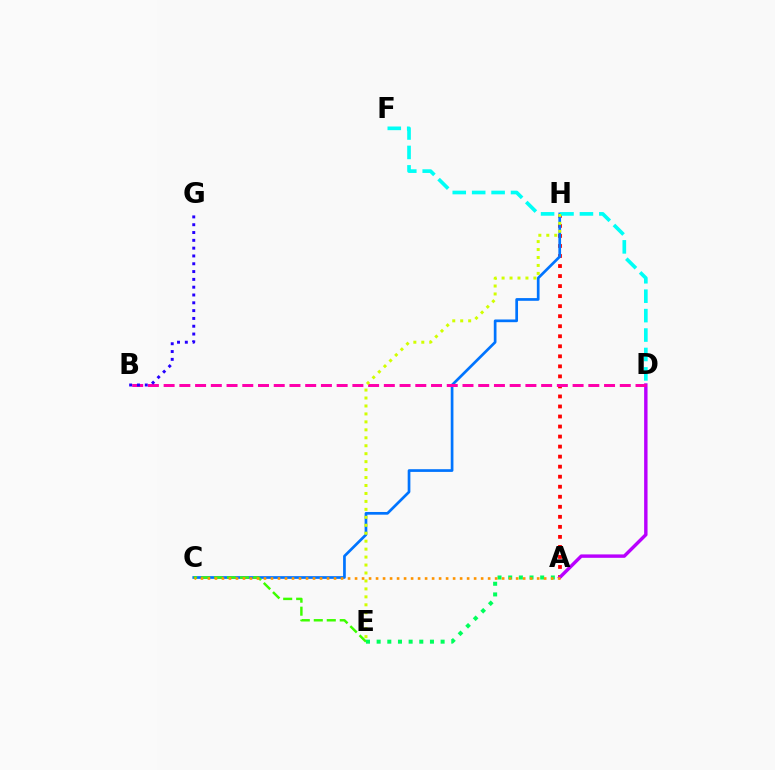{('A', 'H'): [{'color': '#ff0000', 'line_style': 'dotted', 'thickness': 2.73}], ('C', 'H'): [{'color': '#0074ff', 'line_style': 'solid', 'thickness': 1.95}], ('D', 'F'): [{'color': '#00fff6', 'line_style': 'dashed', 'thickness': 2.64}], ('C', 'E'): [{'color': '#3dff00', 'line_style': 'dashed', 'thickness': 1.77}], ('A', 'E'): [{'color': '#00ff5c', 'line_style': 'dotted', 'thickness': 2.9}], ('A', 'D'): [{'color': '#b900ff', 'line_style': 'solid', 'thickness': 2.46}], ('B', 'D'): [{'color': '#ff00ac', 'line_style': 'dashed', 'thickness': 2.14}], ('E', 'H'): [{'color': '#d1ff00', 'line_style': 'dotted', 'thickness': 2.16}], ('A', 'C'): [{'color': '#ff9400', 'line_style': 'dotted', 'thickness': 1.9}], ('B', 'G'): [{'color': '#2500ff', 'line_style': 'dotted', 'thickness': 2.12}]}